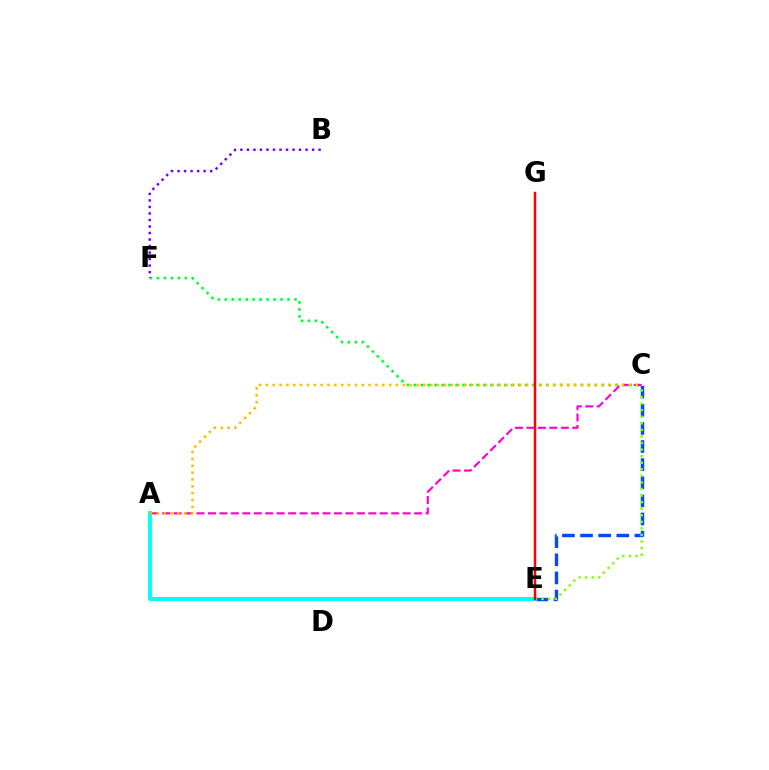{('C', 'F'): [{'color': '#00ff39', 'line_style': 'dotted', 'thickness': 1.89}], ('B', 'F'): [{'color': '#7200ff', 'line_style': 'dotted', 'thickness': 1.77}], ('C', 'E'): [{'color': '#004bff', 'line_style': 'dashed', 'thickness': 2.46}, {'color': '#84ff00', 'line_style': 'dotted', 'thickness': 1.79}], ('A', 'C'): [{'color': '#ff00cf', 'line_style': 'dashed', 'thickness': 1.56}, {'color': '#ffbd00', 'line_style': 'dotted', 'thickness': 1.86}], ('A', 'E'): [{'color': '#00fff6', 'line_style': 'solid', 'thickness': 2.83}], ('E', 'G'): [{'color': '#ff0000', 'line_style': 'solid', 'thickness': 1.78}]}